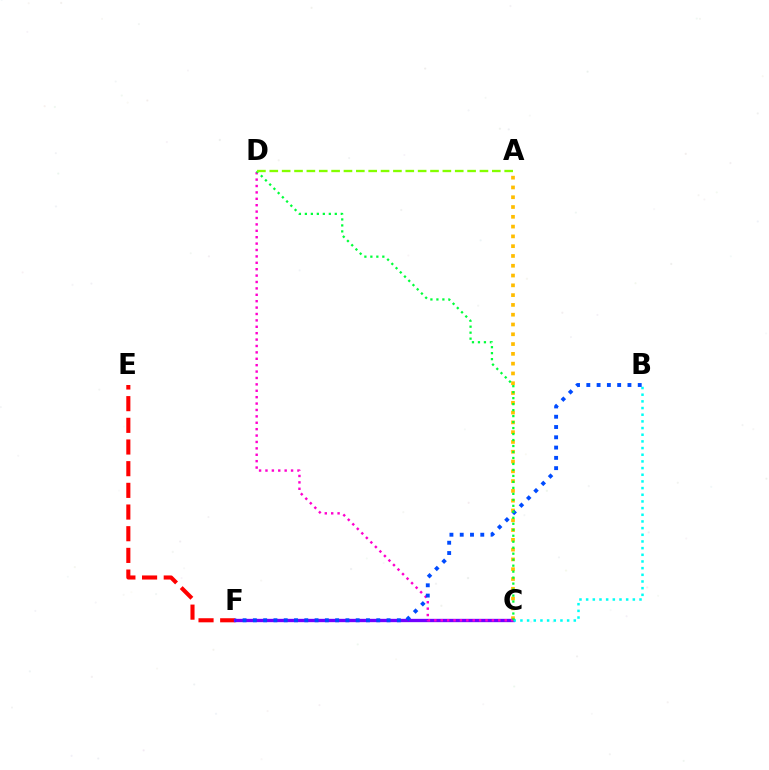{('E', 'F'): [{'color': '#ff0000', 'line_style': 'dashed', 'thickness': 2.94}], ('A', 'C'): [{'color': '#ffbd00', 'line_style': 'dotted', 'thickness': 2.66}], ('C', 'F'): [{'color': '#7200ff', 'line_style': 'solid', 'thickness': 2.4}], ('C', 'D'): [{'color': '#ff00cf', 'line_style': 'dotted', 'thickness': 1.74}, {'color': '#00ff39', 'line_style': 'dotted', 'thickness': 1.63}], ('B', 'C'): [{'color': '#00fff6', 'line_style': 'dotted', 'thickness': 1.81}], ('B', 'F'): [{'color': '#004bff', 'line_style': 'dotted', 'thickness': 2.79}], ('A', 'D'): [{'color': '#84ff00', 'line_style': 'dashed', 'thickness': 1.68}]}